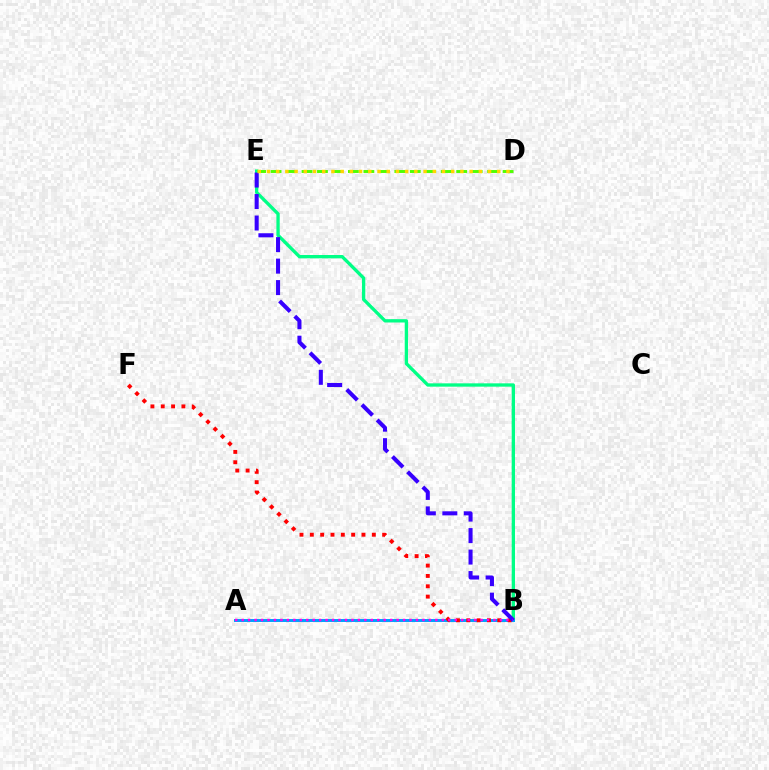{('B', 'E'): [{'color': '#00ff86', 'line_style': 'solid', 'thickness': 2.39}, {'color': '#3700ff', 'line_style': 'dashed', 'thickness': 2.92}], ('A', 'B'): [{'color': '#009eff', 'line_style': 'solid', 'thickness': 2.13}, {'color': '#ff00ed', 'line_style': 'dotted', 'thickness': 1.75}], ('B', 'F'): [{'color': '#ff0000', 'line_style': 'dotted', 'thickness': 2.81}], ('D', 'E'): [{'color': '#4fff00', 'line_style': 'dashed', 'thickness': 2.1}, {'color': '#ffd500', 'line_style': 'dotted', 'thickness': 2.5}]}